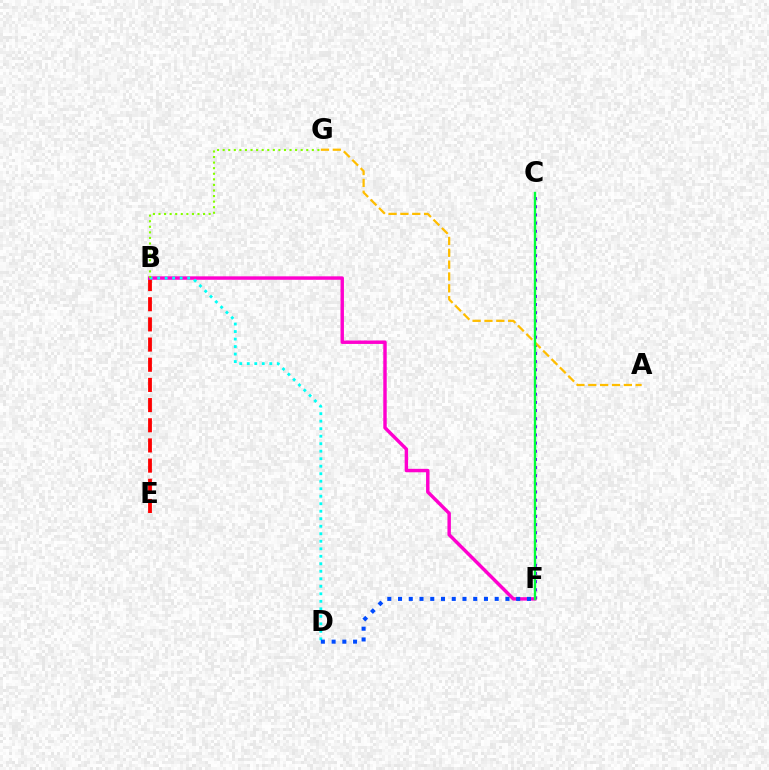{('C', 'F'): [{'color': '#7200ff', 'line_style': 'dotted', 'thickness': 2.21}, {'color': '#00ff39', 'line_style': 'solid', 'thickness': 1.69}], ('A', 'G'): [{'color': '#ffbd00', 'line_style': 'dashed', 'thickness': 1.61}], ('B', 'E'): [{'color': '#ff0000', 'line_style': 'dashed', 'thickness': 2.74}], ('B', 'F'): [{'color': '#ff00cf', 'line_style': 'solid', 'thickness': 2.47}], ('B', 'D'): [{'color': '#00fff6', 'line_style': 'dotted', 'thickness': 2.04}], ('D', 'F'): [{'color': '#004bff', 'line_style': 'dotted', 'thickness': 2.92}], ('B', 'G'): [{'color': '#84ff00', 'line_style': 'dotted', 'thickness': 1.51}]}